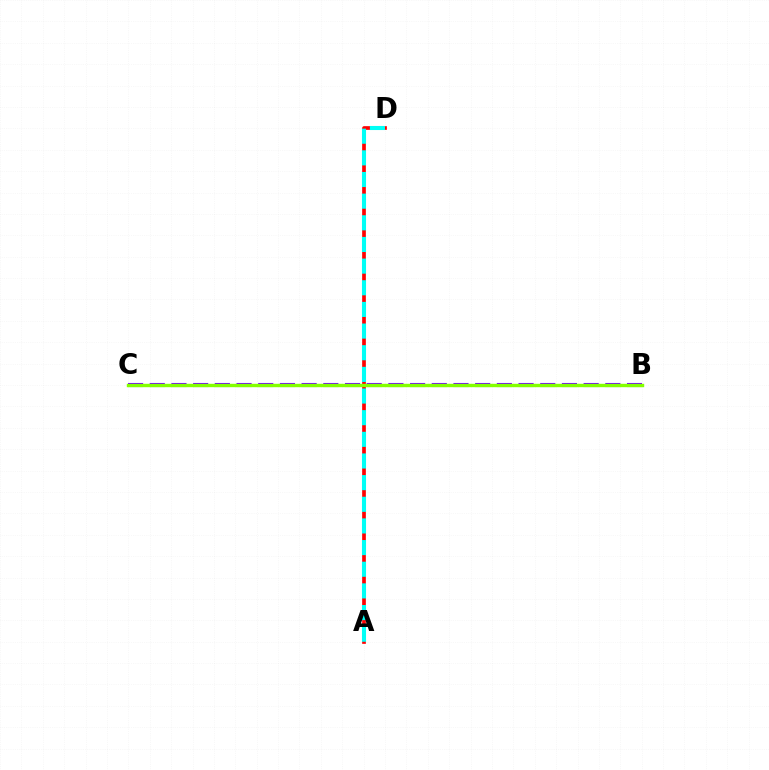{('A', 'D'): [{'color': '#ff0000', 'line_style': 'solid', 'thickness': 2.66}, {'color': '#00fff6', 'line_style': 'dashed', 'thickness': 2.94}], ('B', 'C'): [{'color': '#7200ff', 'line_style': 'dashed', 'thickness': 2.95}, {'color': '#84ff00', 'line_style': 'solid', 'thickness': 2.44}]}